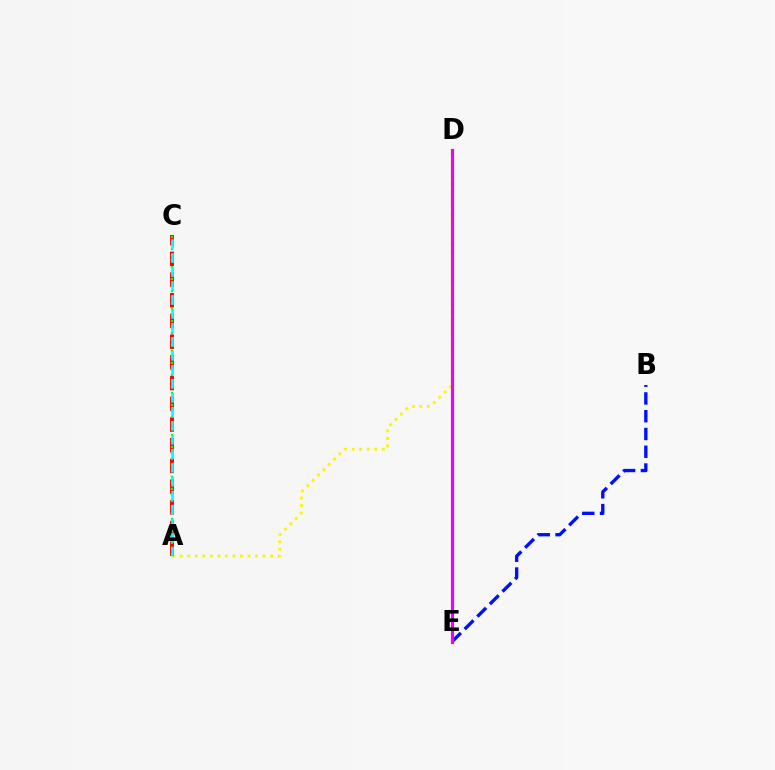{('A', 'D'): [{'color': '#fcf500', 'line_style': 'dotted', 'thickness': 2.05}], ('B', 'E'): [{'color': '#0010ff', 'line_style': 'dashed', 'thickness': 2.41}], ('D', 'E'): [{'color': '#ee00ff', 'line_style': 'solid', 'thickness': 2.26}], ('A', 'C'): [{'color': '#ff0000', 'line_style': 'dashed', 'thickness': 2.81}, {'color': '#08ff00', 'line_style': 'dotted', 'thickness': 1.63}, {'color': '#00fff6', 'line_style': 'dashed', 'thickness': 1.9}]}